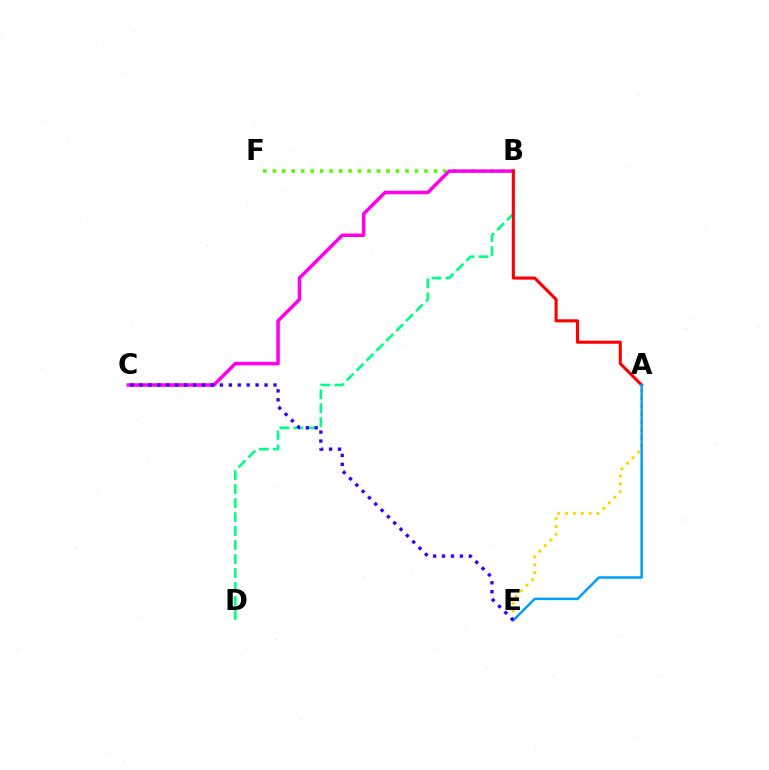{('A', 'E'): [{'color': '#ffd500', 'line_style': 'dotted', 'thickness': 2.14}, {'color': '#009eff', 'line_style': 'solid', 'thickness': 1.78}], ('B', 'F'): [{'color': '#4fff00', 'line_style': 'dotted', 'thickness': 2.58}], ('B', 'C'): [{'color': '#ff00ed', 'line_style': 'solid', 'thickness': 2.52}], ('B', 'D'): [{'color': '#00ff86', 'line_style': 'dashed', 'thickness': 1.9}], ('A', 'B'): [{'color': '#ff0000', 'line_style': 'solid', 'thickness': 2.22}], ('C', 'E'): [{'color': '#3700ff', 'line_style': 'dotted', 'thickness': 2.43}]}